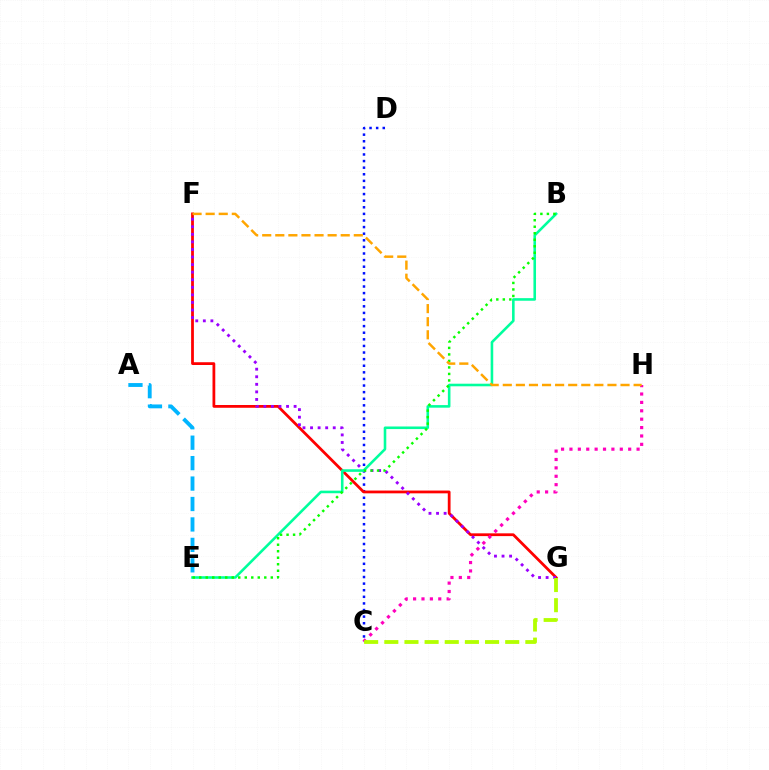{('C', 'D'): [{'color': '#0010ff', 'line_style': 'dotted', 'thickness': 1.79}], ('F', 'G'): [{'color': '#ff0000', 'line_style': 'solid', 'thickness': 2.0}, {'color': '#9b00ff', 'line_style': 'dotted', 'thickness': 2.06}], ('C', 'H'): [{'color': '#ff00bd', 'line_style': 'dotted', 'thickness': 2.28}], ('B', 'E'): [{'color': '#00ff9d', 'line_style': 'solid', 'thickness': 1.86}, {'color': '#08ff00', 'line_style': 'dotted', 'thickness': 1.77}], ('C', 'G'): [{'color': '#b3ff00', 'line_style': 'dashed', 'thickness': 2.74}], ('F', 'H'): [{'color': '#ffa500', 'line_style': 'dashed', 'thickness': 1.78}], ('A', 'E'): [{'color': '#00b5ff', 'line_style': 'dashed', 'thickness': 2.78}]}